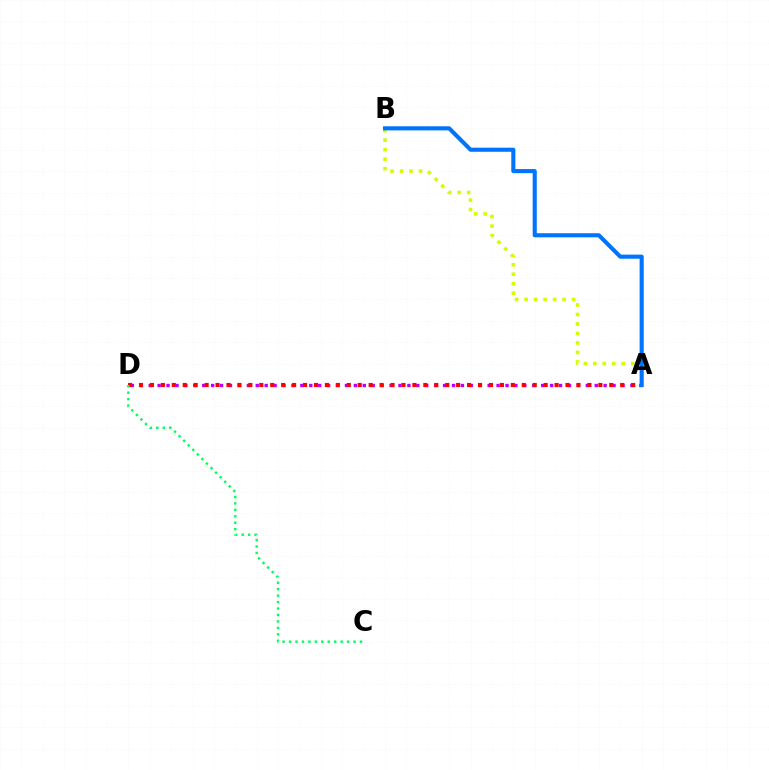{('A', 'D'): [{'color': '#b900ff', 'line_style': 'dotted', 'thickness': 2.42}, {'color': '#ff0000', 'line_style': 'dotted', 'thickness': 2.97}], ('A', 'B'): [{'color': '#d1ff00', 'line_style': 'dotted', 'thickness': 2.58}, {'color': '#0074ff', 'line_style': 'solid', 'thickness': 2.95}], ('C', 'D'): [{'color': '#00ff5c', 'line_style': 'dotted', 'thickness': 1.75}]}